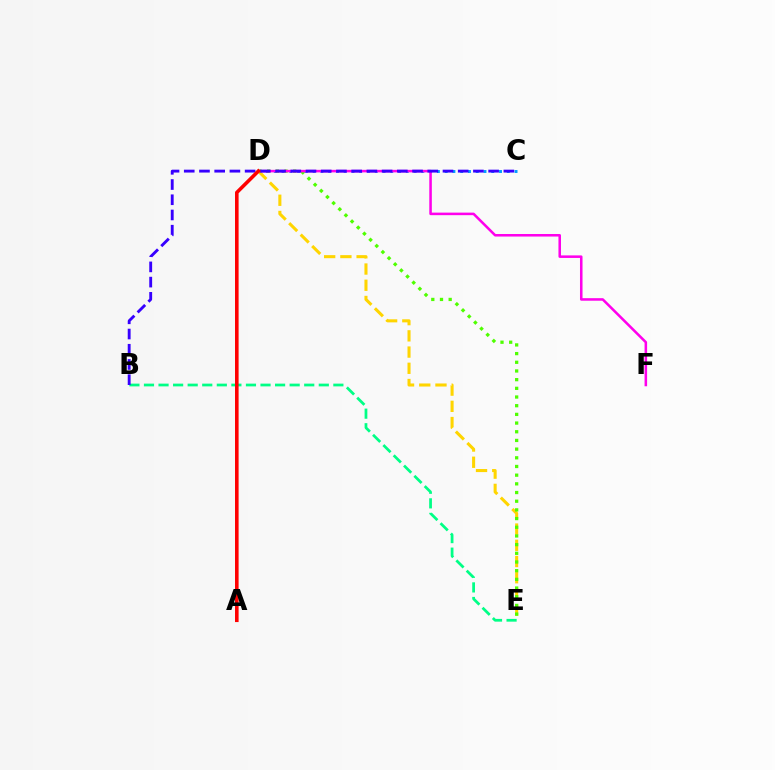{('B', 'E'): [{'color': '#00ff86', 'line_style': 'dashed', 'thickness': 1.98}], ('C', 'D'): [{'color': '#009eff', 'line_style': 'dotted', 'thickness': 2.11}], ('D', 'E'): [{'color': '#ffd500', 'line_style': 'dashed', 'thickness': 2.2}, {'color': '#4fff00', 'line_style': 'dotted', 'thickness': 2.36}], ('D', 'F'): [{'color': '#ff00ed', 'line_style': 'solid', 'thickness': 1.83}], ('B', 'C'): [{'color': '#3700ff', 'line_style': 'dashed', 'thickness': 2.07}], ('A', 'D'): [{'color': '#ff0000', 'line_style': 'solid', 'thickness': 2.58}]}